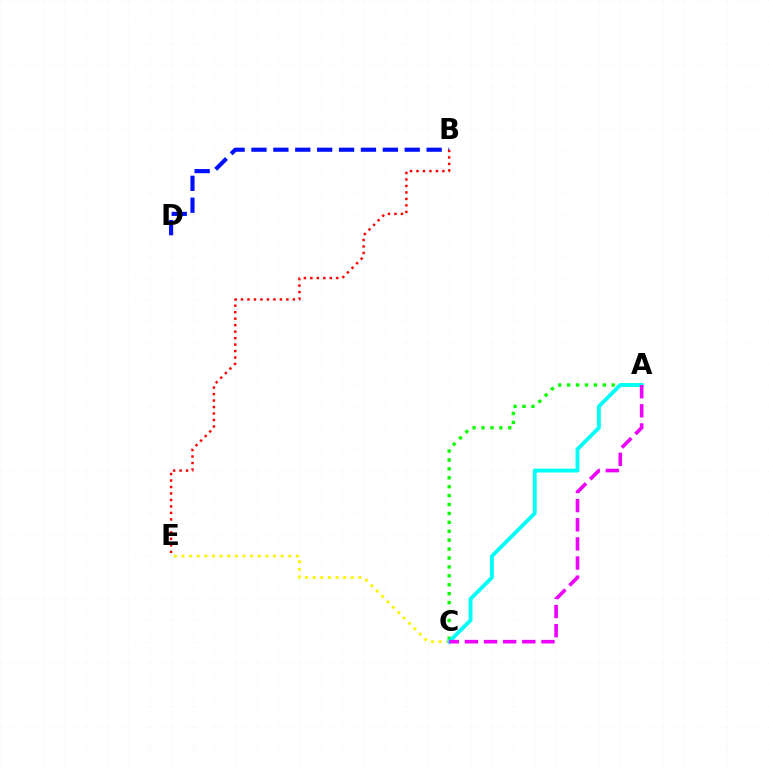{('A', 'C'): [{'color': '#08ff00', 'line_style': 'dotted', 'thickness': 2.42}, {'color': '#00fff6', 'line_style': 'solid', 'thickness': 2.78}, {'color': '#ee00ff', 'line_style': 'dashed', 'thickness': 2.6}], ('C', 'E'): [{'color': '#fcf500', 'line_style': 'dotted', 'thickness': 2.07}], ('B', 'D'): [{'color': '#0010ff', 'line_style': 'dashed', 'thickness': 2.97}], ('B', 'E'): [{'color': '#ff0000', 'line_style': 'dotted', 'thickness': 1.76}]}